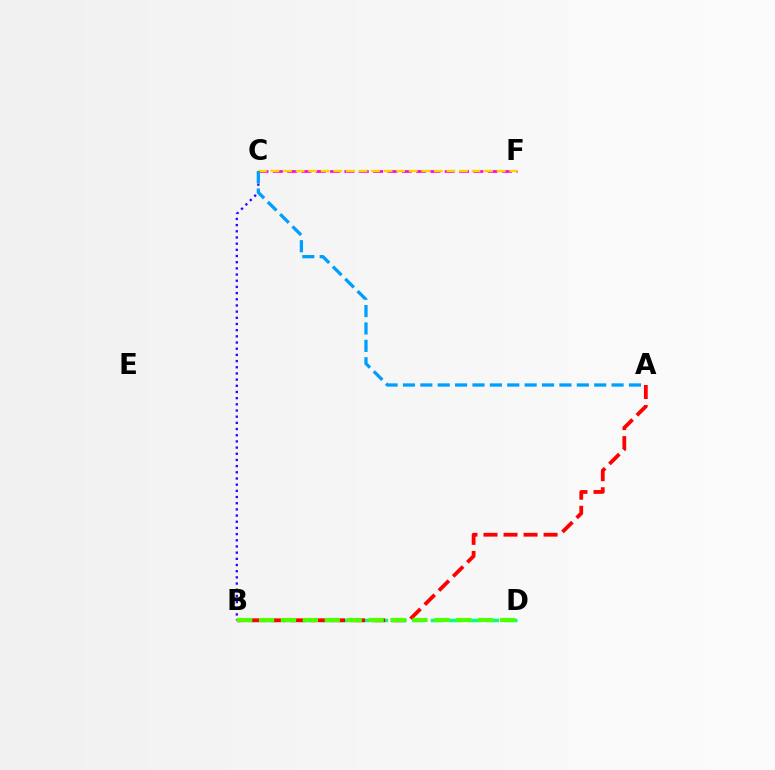{('B', 'D'): [{'color': '#00ff86', 'line_style': 'dashed', 'thickness': 2.51}, {'color': '#4fff00', 'line_style': 'dashed', 'thickness': 2.98}], ('A', 'B'): [{'color': '#ff0000', 'line_style': 'dashed', 'thickness': 2.72}], ('B', 'C'): [{'color': '#3700ff', 'line_style': 'dotted', 'thickness': 1.68}], ('C', 'F'): [{'color': '#ff00ed', 'line_style': 'dashed', 'thickness': 1.95}, {'color': '#ffd500', 'line_style': 'dashed', 'thickness': 1.71}], ('A', 'C'): [{'color': '#009eff', 'line_style': 'dashed', 'thickness': 2.36}]}